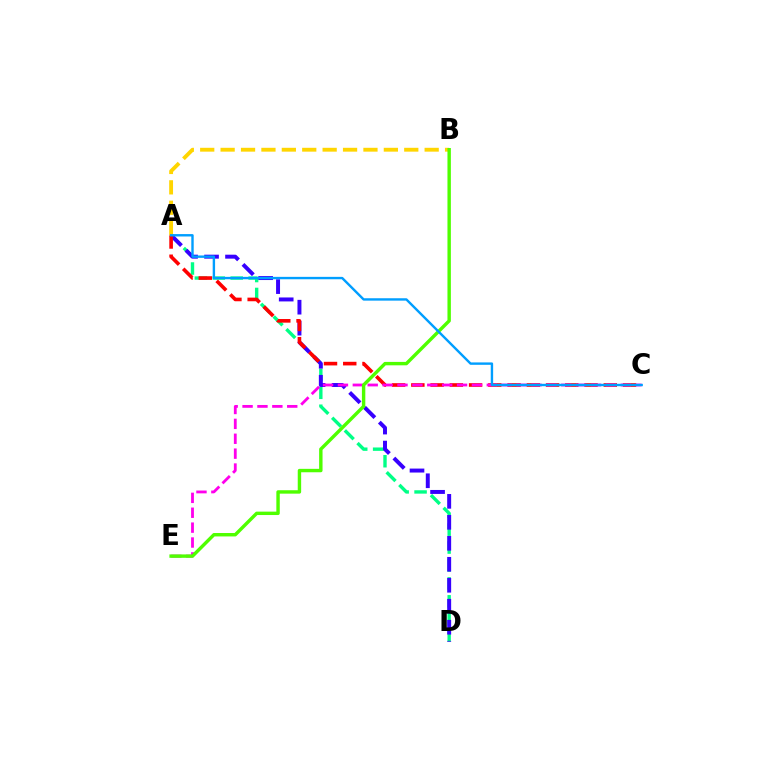{('A', 'D'): [{'color': '#00ff86', 'line_style': 'dashed', 'thickness': 2.43}, {'color': '#3700ff', 'line_style': 'dashed', 'thickness': 2.85}], ('A', 'C'): [{'color': '#ff0000', 'line_style': 'dashed', 'thickness': 2.61}, {'color': '#009eff', 'line_style': 'solid', 'thickness': 1.72}], ('A', 'B'): [{'color': '#ffd500', 'line_style': 'dashed', 'thickness': 2.77}], ('C', 'E'): [{'color': '#ff00ed', 'line_style': 'dashed', 'thickness': 2.02}], ('B', 'E'): [{'color': '#4fff00', 'line_style': 'solid', 'thickness': 2.46}]}